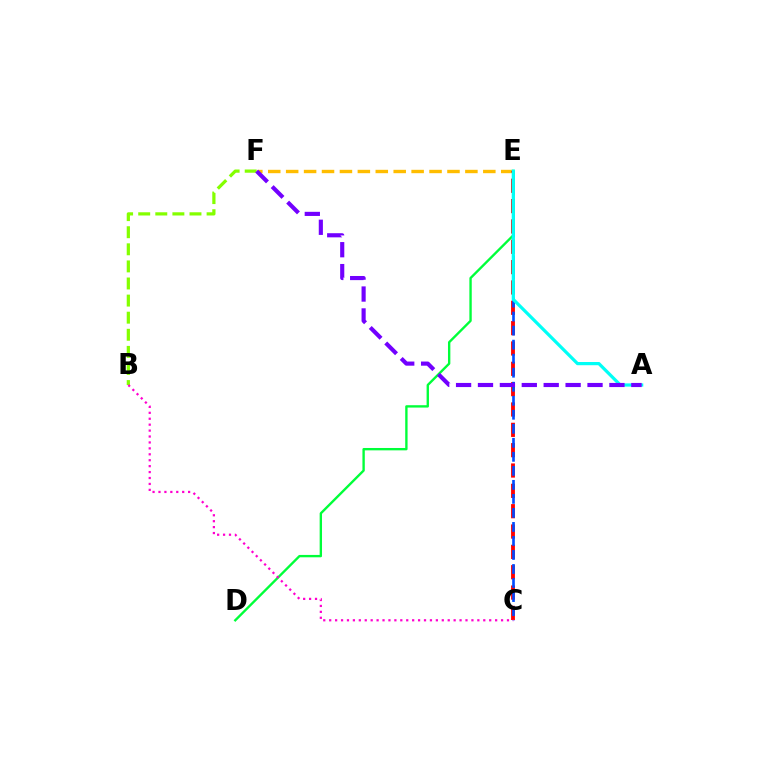{('E', 'F'): [{'color': '#ffbd00', 'line_style': 'dashed', 'thickness': 2.43}], ('C', 'E'): [{'color': '#ff0000', 'line_style': 'dashed', 'thickness': 2.76}, {'color': '#004bff', 'line_style': 'dashed', 'thickness': 1.9}], ('D', 'E'): [{'color': '#00ff39', 'line_style': 'solid', 'thickness': 1.7}], ('A', 'E'): [{'color': '#00fff6', 'line_style': 'solid', 'thickness': 2.32}], ('B', 'F'): [{'color': '#84ff00', 'line_style': 'dashed', 'thickness': 2.32}], ('A', 'F'): [{'color': '#7200ff', 'line_style': 'dashed', 'thickness': 2.98}], ('B', 'C'): [{'color': '#ff00cf', 'line_style': 'dotted', 'thickness': 1.61}]}